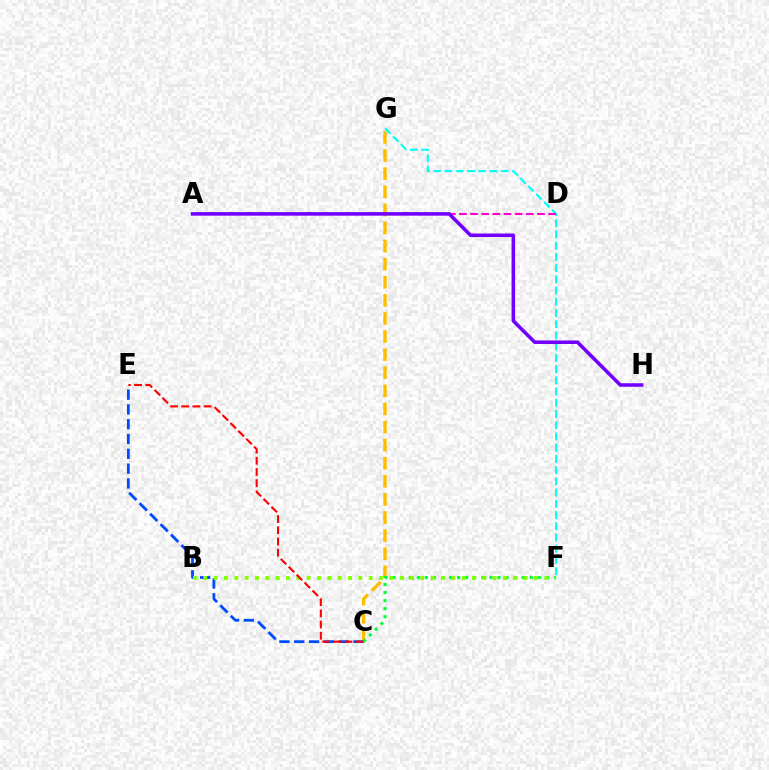{('C', 'G'): [{'color': '#ffbd00', 'line_style': 'dashed', 'thickness': 2.46}], ('C', 'E'): [{'color': '#004bff', 'line_style': 'dashed', 'thickness': 2.01}, {'color': '#ff0000', 'line_style': 'dashed', 'thickness': 1.52}], ('C', 'F'): [{'color': '#00ff39', 'line_style': 'dotted', 'thickness': 2.19}], ('F', 'G'): [{'color': '#00fff6', 'line_style': 'dashed', 'thickness': 1.52}], ('A', 'D'): [{'color': '#ff00cf', 'line_style': 'dashed', 'thickness': 1.51}], ('B', 'F'): [{'color': '#84ff00', 'line_style': 'dotted', 'thickness': 2.81}], ('A', 'H'): [{'color': '#7200ff', 'line_style': 'solid', 'thickness': 2.55}]}